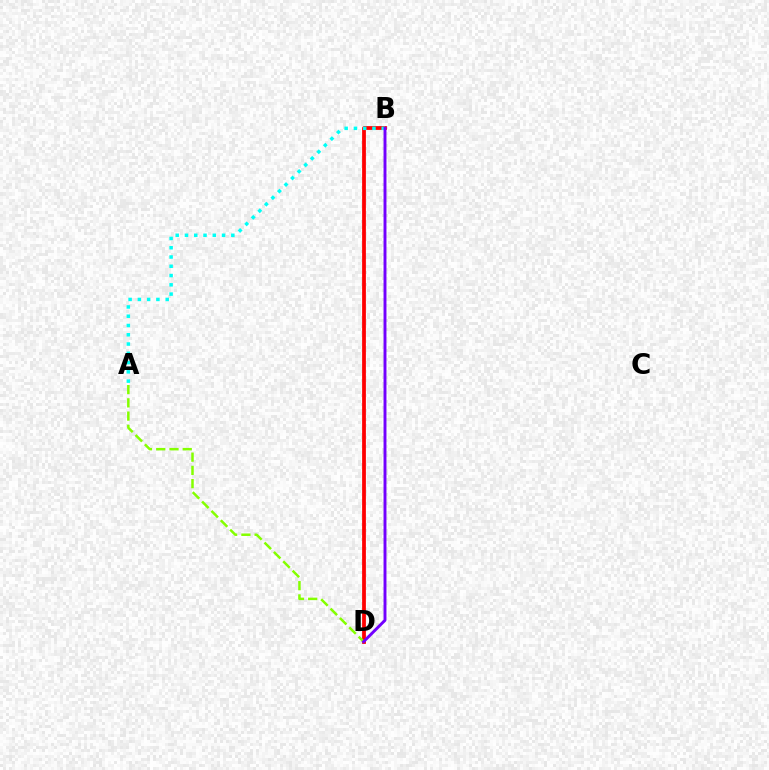{('B', 'D'): [{'color': '#ff0000', 'line_style': 'solid', 'thickness': 2.71}, {'color': '#7200ff', 'line_style': 'solid', 'thickness': 2.11}], ('A', 'D'): [{'color': '#84ff00', 'line_style': 'dashed', 'thickness': 1.8}], ('A', 'B'): [{'color': '#00fff6', 'line_style': 'dotted', 'thickness': 2.52}]}